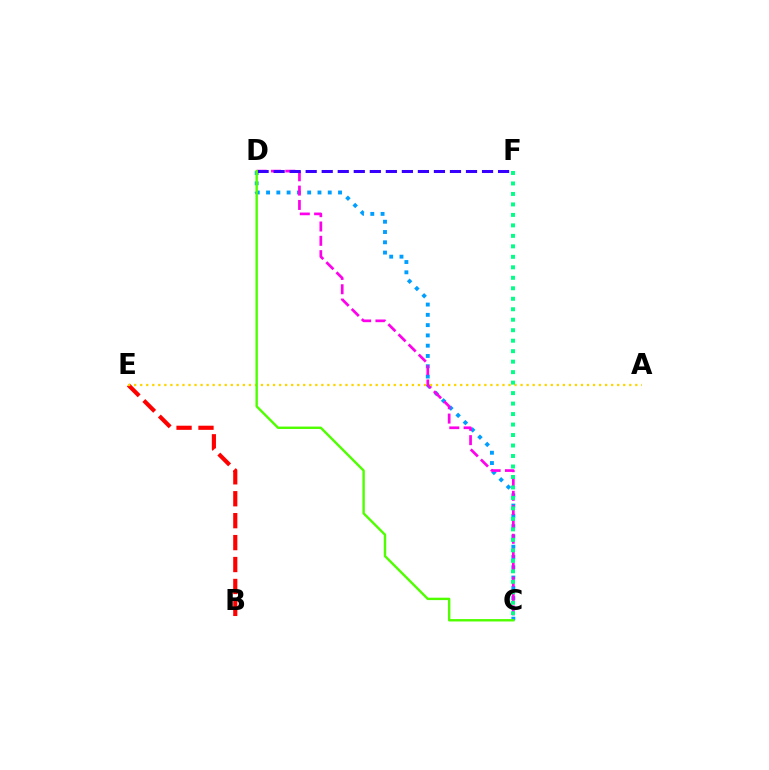{('C', 'D'): [{'color': '#009eff', 'line_style': 'dotted', 'thickness': 2.79}, {'color': '#ff00ed', 'line_style': 'dashed', 'thickness': 1.95}, {'color': '#4fff00', 'line_style': 'solid', 'thickness': 1.73}], ('D', 'F'): [{'color': '#3700ff', 'line_style': 'dashed', 'thickness': 2.18}], ('B', 'E'): [{'color': '#ff0000', 'line_style': 'dashed', 'thickness': 2.98}], ('A', 'E'): [{'color': '#ffd500', 'line_style': 'dotted', 'thickness': 1.64}], ('C', 'F'): [{'color': '#00ff86', 'line_style': 'dotted', 'thickness': 2.85}]}